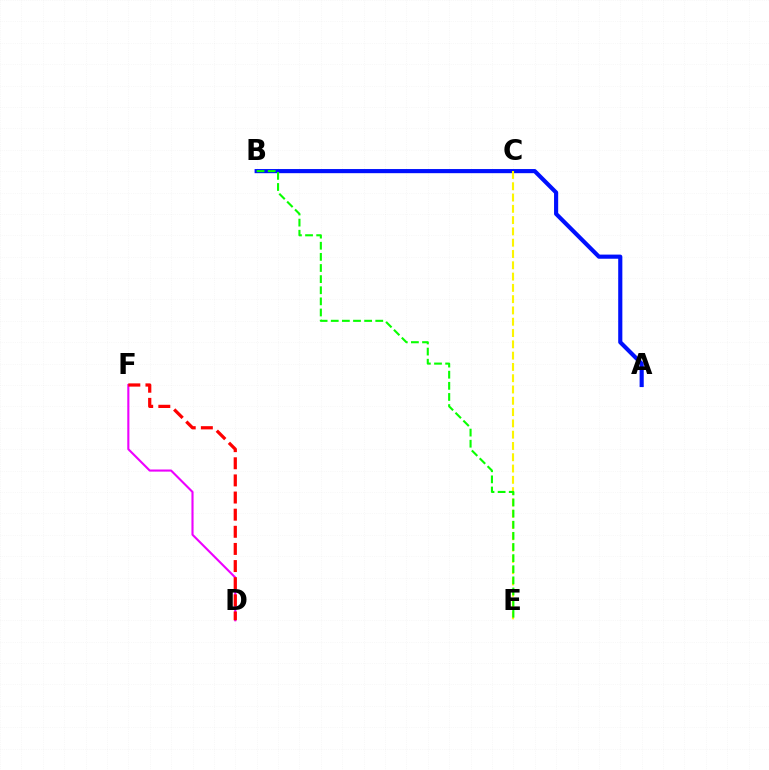{('D', 'F'): [{'color': '#ee00ff', 'line_style': 'solid', 'thickness': 1.52}, {'color': '#ff0000', 'line_style': 'dashed', 'thickness': 2.33}], ('B', 'C'): [{'color': '#00fff6', 'line_style': 'dotted', 'thickness': 2.03}], ('A', 'B'): [{'color': '#0010ff', 'line_style': 'solid', 'thickness': 2.98}], ('C', 'E'): [{'color': '#fcf500', 'line_style': 'dashed', 'thickness': 1.53}], ('B', 'E'): [{'color': '#08ff00', 'line_style': 'dashed', 'thickness': 1.51}]}